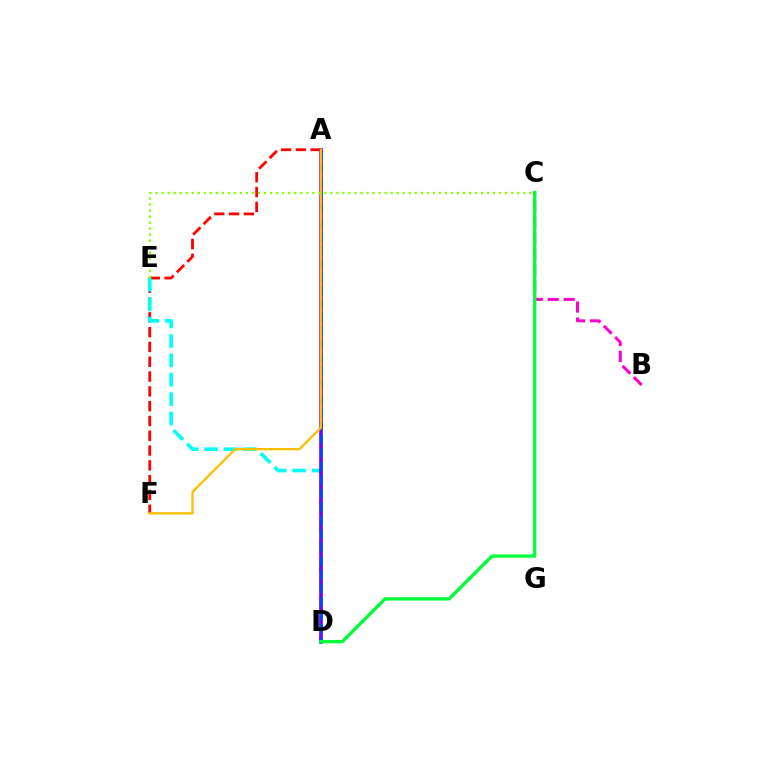{('A', 'F'): [{'color': '#ff0000', 'line_style': 'dashed', 'thickness': 2.01}, {'color': '#ffbd00', 'line_style': 'solid', 'thickness': 1.67}], ('B', 'C'): [{'color': '#ff00cf', 'line_style': 'dashed', 'thickness': 2.16}], ('D', 'E'): [{'color': '#00fff6', 'line_style': 'dashed', 'thickness': 2.63}], ('A', 'D'): [{'color': '#7200ff', 'line_style': 'solid', 'thickness': 2.6}, {'color': '#004bff', 'line_style': 'dashed', 'thickness': 1.84}], ('C', 'D'): [{'color': '#00ff39', 'line_style': 'solid', 'thickness': 2.38}], ('C', 'E'): [{'color': '#84ff00', 'line_style': 'dotted', 'thickness': 1.64}]}